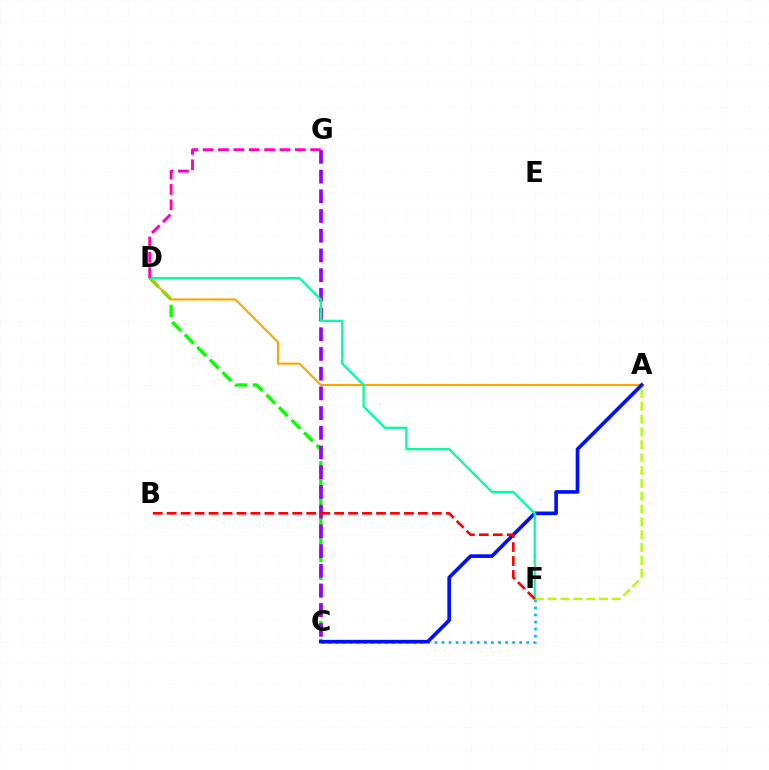{('C', 'D'): [{'color': '#08ff00', 'line_style': 'dashed', 'thickness': 2.41}], ('C', 'F'): [{'color': '#00b5ff', 'line_style': 'dotted', 'thickness': 1.92}], ('A', 'D'): [{'color': '#ffa500', 'line_style': 'solid', 'thickness': 1.54}], ('C', 'G'): [{'color': '#9b00ff', 'line_style': 'dashed', 'thickness': 2.68}], ('A', 'C'): [{'color': '#0010ff', 'line_style': 'solid', 'thickness': 2.62}], ('A', 'F'): [{'color': '#b3ff00', 'line_style': 'dashed', 'thickness': 1.74}], ('D', 'F'): [{'color': '#00ff9d', 'line_style': 'solid', 'thickness': 1.63}], ('D', 'G'): [{'color': '#ff00bd', 'line_style': 'dashed', 'thickness': 2.09}], ('B', 'F'): [{'color': '#ff0000', 'line_style': 'dashed', 'thickness': 1.9}]}